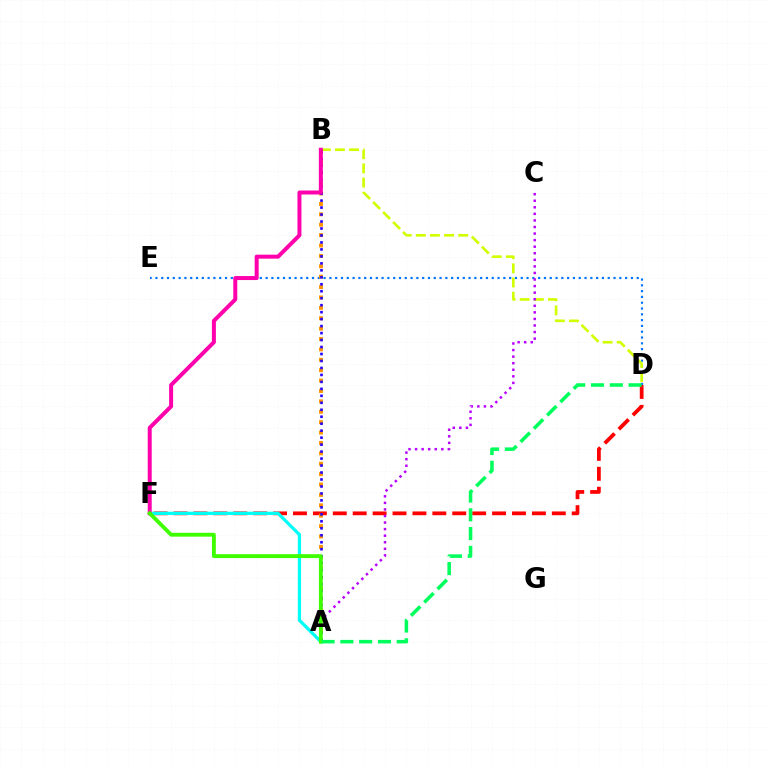{('D', 'E'): [{'color': '#0074ff', 'line_style': 'dotted', 'thickness': 1.58}], ('B', 'D'): [{'color': '#d1ff00', 'line_style': 'dashed', 'thickness': 1.92}], ('D', 'F'): [{'color': '#ff0000', 'line_style': 'dashed', 'thickness': 2.7}], ('A', 'B'): [{'color': '#ff9400', 'line_style': 'dotted', 'thickness': 2.82}, {'color': '#2500ff', 'line_style': 'dotted', 'thickness': 1.89}], ('A', 'F'): [{'color': '#00fff6', 'line_style': 'solid', 'thickness': 2.34}, {'color': '#3dff00', 'line_style': 'solid', 'thickness': 2.76}], ('A', 'C'): [{'color': '#b900ff', 'line_style': 'dotted', 'thickness': 1.78}], ('B', 'F'): [{'color': '#ff00ac', 'line_style': 'solid', 'thickness': 2.87}], ('A', 'D'): [{'color': '#00ff5c', 'line_style': 'dashed', 'thickness': 2.55}]}